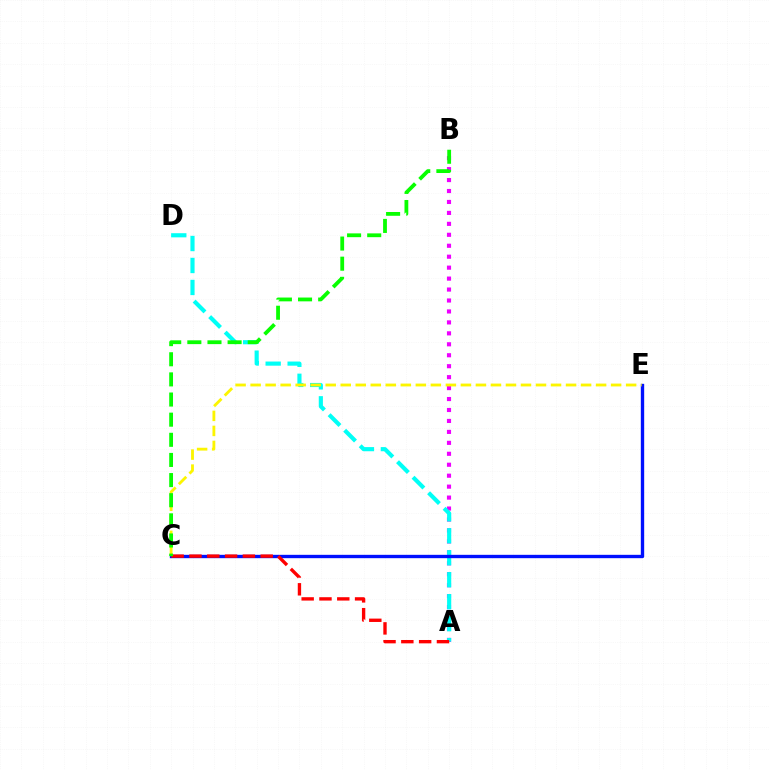{('A', 'B'): [{'color': '#ee00ff', 'line_style': 'dotted', 'thickness': 2.97}], ('A', 'D'): [{'color': '#00fff6', 'line_style': 'dashed', 'thickness': 2.98}], ('C', 'E'): [{'color': '#0010ff', 'line_style': 'solid', 'thickness': 2.42}, {'color': '#fcf500', 'line_style': 'dashed', 'thickness': 2.04}], ('A', 'C'): [{'color': '#ff0000', 'line_style': 'dashed', 'thickness': 2.42}], ('B', 'C'): [{'color': '#08ff00', 'line_style': 'dashed', 'thickness': 2.74}]}